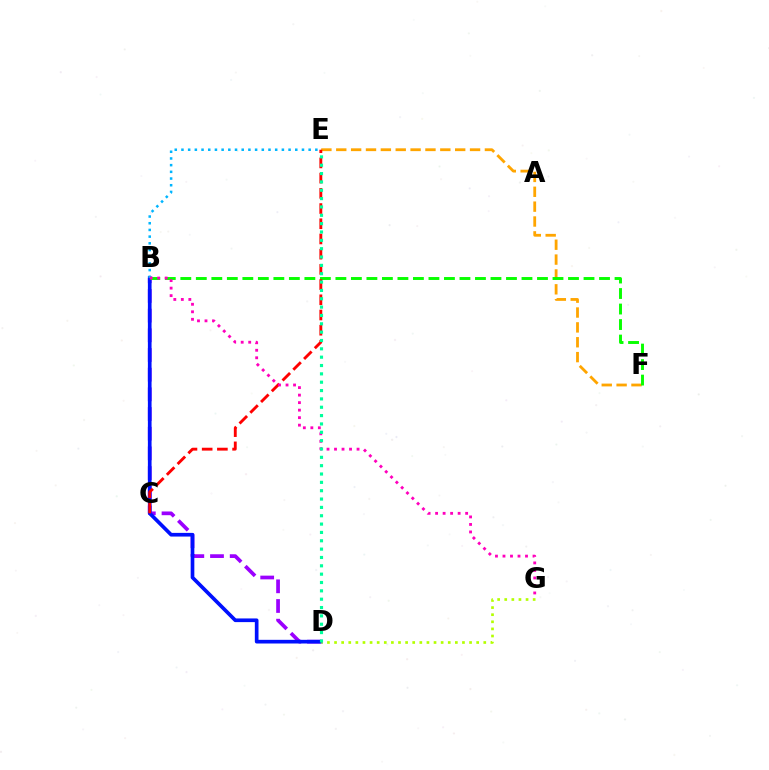{('E', 'F'): [{'color': '#ffa500', 'line_style': 'dashed', 'thickness': 2.02}], ('B', 'D'): [{'color': '#9b00ff', 'line_style': 'dashed', 'thickness': 2.67}, {'color': '#0010ff', 'line_style': 'solid', 'thickness': 2.64}], ('B', 'F'): [{'color': '#08ff00', 'line_style': 'dashed', 'thickness': 2.11}], ('D', 'G'): [{'color': '#b3ff00', 'line_style': 'dotted', 'thickness': 1.93}], ('C', 'E'): [{'color': '#ff0000', 'line_style': 'dashed', 'thickness': 2.07}], ('B', 'E'): [{'color': '#00b5ff', 'line_style': 'dotted', 'thickness': 1.82}], ('B', 'G'): [{'color': '#ff00bd', 'line_style': 'dotted', 'thickness': 2.04}], ('D', 'E'): [{'color': '#00ff9d', 'line_style': 'dotted', 'thickness': 2.27}]}